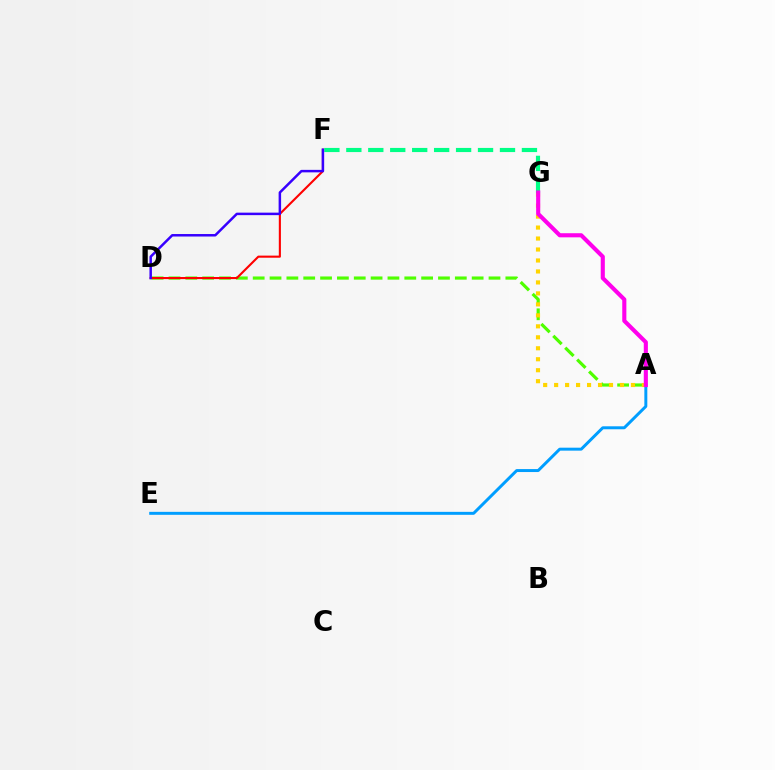{('A', 'E'): [{'color': '#009eff', 'line_style': 'solid', 'thickness': 2.14}], ('A', 'D'): [{'color': '#4fff00', 'line_style': 'dashed', 'thickness': 2.29}], ('F', 'G'): [{'color': '#00ff86', 'line_style': 'dashed', 'thickness': 2.98}], ('D', 'F'): [{'color': '#ff0000', 'line_style': 'solid', 'thickness': 1.52}, {'color': '#3700ff', 'line_style': 'solid', 'thickness': 1.79}], ('A', 'G'): [{'color': '#ffd500', 'line_style': 'dotted', 'thickness': 2.98}, {'color': '#ff00ed', 'line_style': 'solid', 'thickness': 2.96}]}